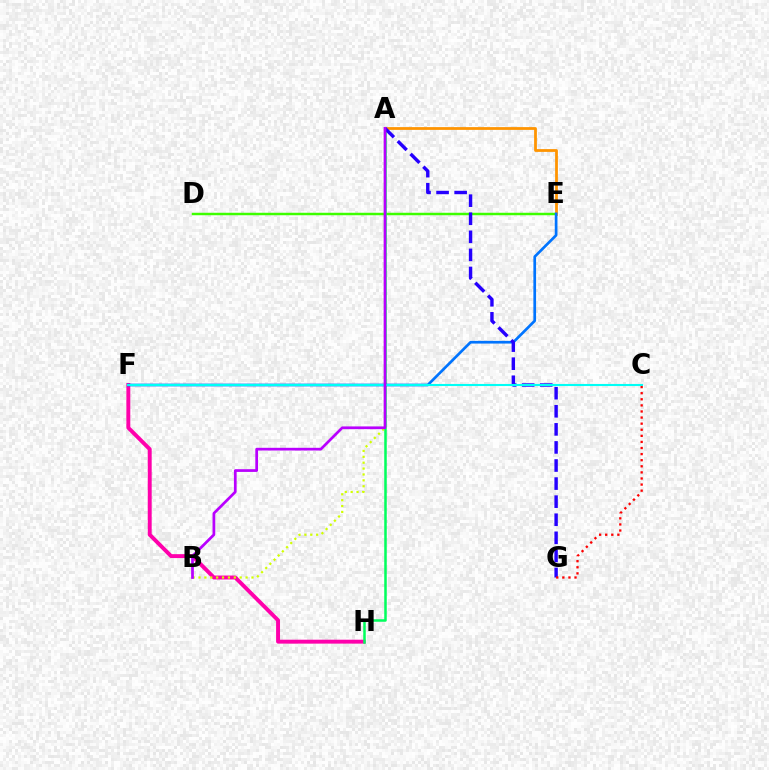{('D', 'E'): [{'color': '#3dff00', 'line_style': 'solid', 'thickness': 1.78}], ('A', 'E'): [{'color': '#ff9400', 'line_style': 'solid', 'thickness': 2.0}], ('F', 'H'): [{'color': '#ff00ac', 'line_style': 'solid', 'thickness': 2.82}], ('A', 'B'): [{'color': '#d1ff00', 'line_style': 'dotted', 'thickness': 1.6}, {'color': '#b900ff', 'line_style': 'solid', 'thickness': 1.96}], ('A', 'H'): [{'color': '#00ff5c', 'line_style': 'solid', 'thickness': 1.81}], ('E', 'F'): [{'color': '#0074ff', 'line_style': 'solid', 'thickness': 1.94}], ('A', 'G'): [{'color': '#2500ff', 'line_style': 'dashed', 'thickness': 2.46}], ('C', 'F'): [{'color': '#00fff6', 'line_style': 'solid', 'thickness': 1.51}], ('C', 'G'): [{'color': '#ff0000', 'line_style': 'dotted', 'thickness': 1.65}]}